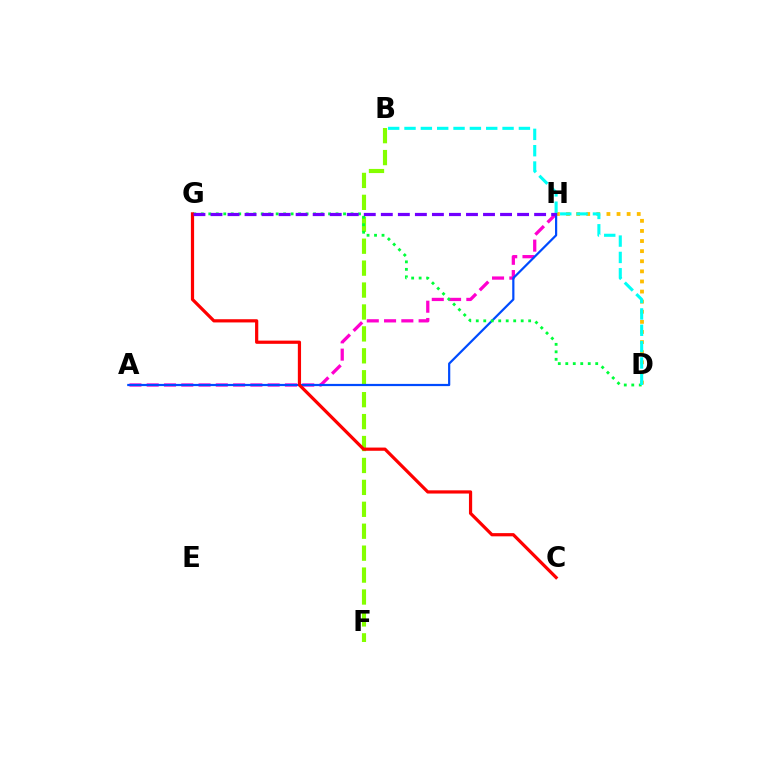{('A', 'H'): [{'color': '#ff00cf', 'line_style': 'dashed', 'thickness': 2.35}, {'color': '#004bff', 'line_style': 'solid', 'thickness': 1.59}], ('D', 'H'): [{'color': '#ffbd00', 'line_style': 'dotted', 'thickness': 2.75}], ('B', 'F'): [{'color': '#84ff00', 'line_style': 'dashed', 'thickness': 2.98}], ('D', 'G'): [{'color': '#00ff39', 'line_style': 'dotted', 'thickness': 2.03}], ('B', 'D'): [{'color': '#00fff6', 'line_style': 'dashed', 'thickness': 2.22}], ('C', 'G'): [{'color': '#ff0000', 'line_style': 'solid', 'thickness': 2.31}], ('G', 'H'): [{'color': '#7200ff', 'line_style': 'dashed', 'thickness': 2.31}]}